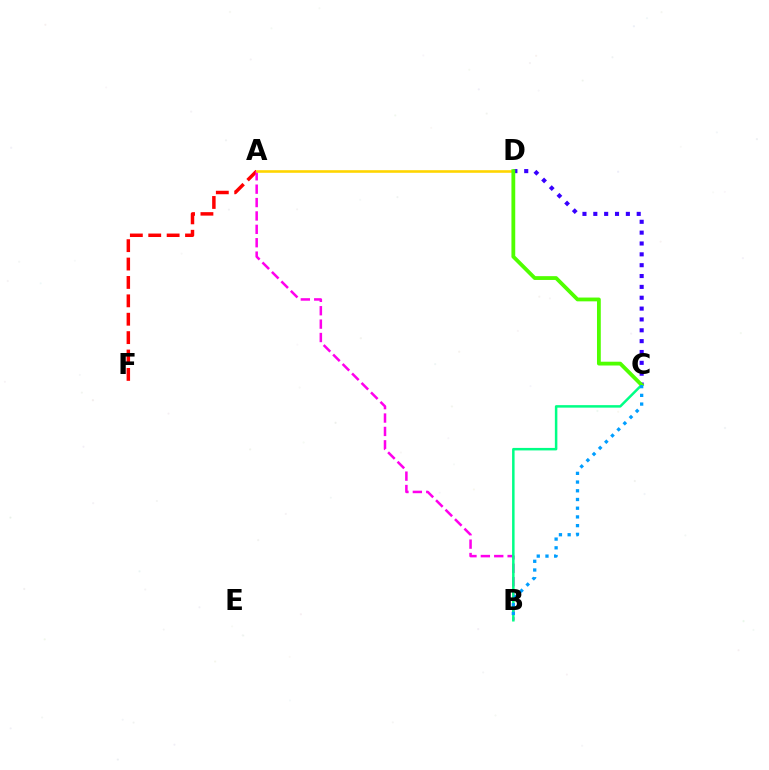{('A', 'F'): [{'color': '#ff0000', 'line_style': 'dashed', 'thickness': 2.5}], ('C', 'D'): [{'color': '#3700ff', 'line_style': 'dotted', 'thickness': 2.95}, {'color': '#4fff00', 'line_style': 'solid', 'thickness': 2.74}], ('A', 'B'): [{'color': '#ff00ed', 'line_style': 'dashed', 'thickness': 1.82}], ('A', 'D'): [{'color': '#ffd500', 'line_style': 'solid', 'thickness': 1.87}], ('B', 'C'): [{'color': '#00ff86', 'line_style': 'solid', 'thickness': 1.8}, {'color': '#009eff', 'line_style': 'dotted', 'thickness': 2.37}]}